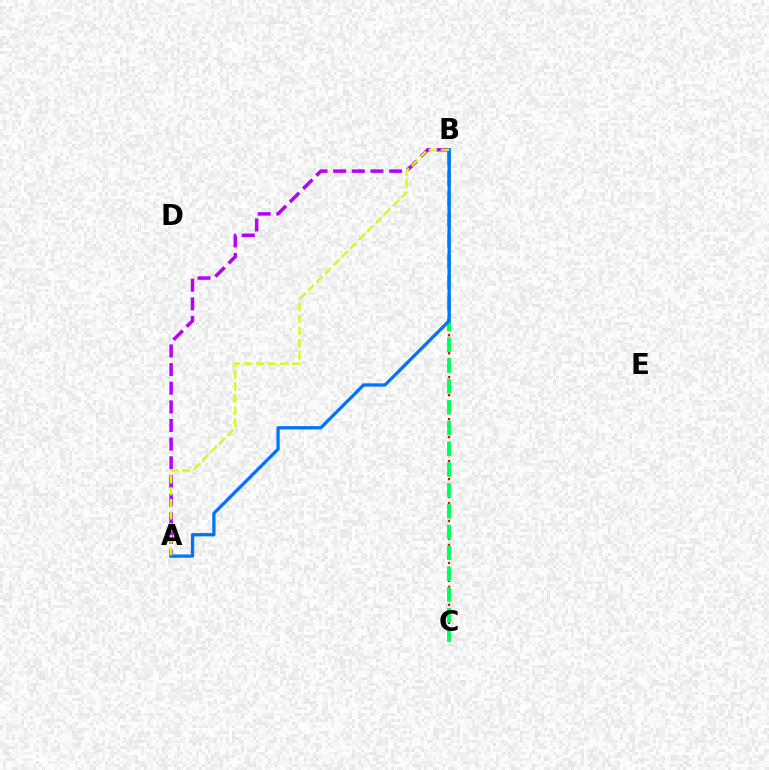{('B', 'C'): [{'color': '#ff0000', 'line_style': 'dotted', 'thickness': 1.63}, {'color': '#00ff5c', 'line_style': 'dashed', 'thickness': 2.83}], ('A', 'B'): [{'color': '#b900ff', 'line_style': 'dashed', 'thickness': 2.53}, {'color': '#0074ff', 'line_style': 'solid', 'thickness': 2.37}, {'color': '#d1ff00', 'line_style': 'dashed', 'thickness': 1.63}]}